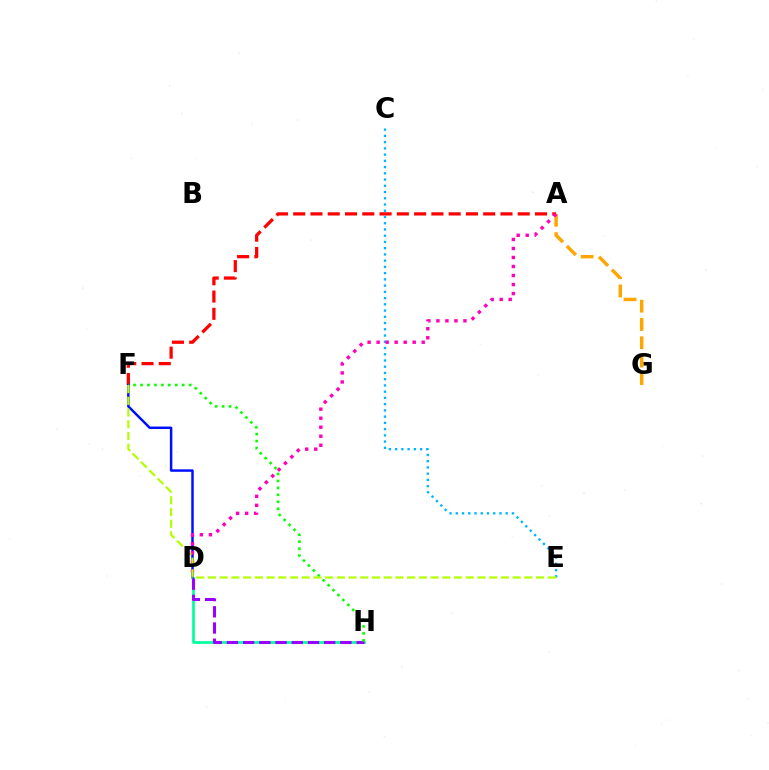{('D', 'H'): [{'color': '#00ff9d', 'line_style': 'solid', 'thickness': 1.95}, {'color': '#9b00ff', 'line_style': 'dashed', 'thickness': 2.2}], ('A', 'G'): [{'color': '#ffa500', 'line_style': 'dashed', 'thickness': 2.49}], ('C', 'E'): [{'color': '#00b5ff', 'line_style': 'dotted', 'thickness': 1.7}], ('A', 'F'): [{'color': '#ff0000', 'line_style': 'dashed', 'thickness': 2.35}], ('D', 'F'): [{'color': '#0010ff', 'line_style': 'solid', 'thickness': 1.79}], ('A', 'D'): [{'color': '#ff00bd', 'line_style': 'dotted', 'thickness': 2.45}], ('F', 'H'): [{'color': '#08ff00', 'line_style': 'dotted', 'thickness': 1.89}], ('E', 'F'): [{'color': '#b3ff00', 'line_style': 'dashed', 'thickness': 1.59}]}